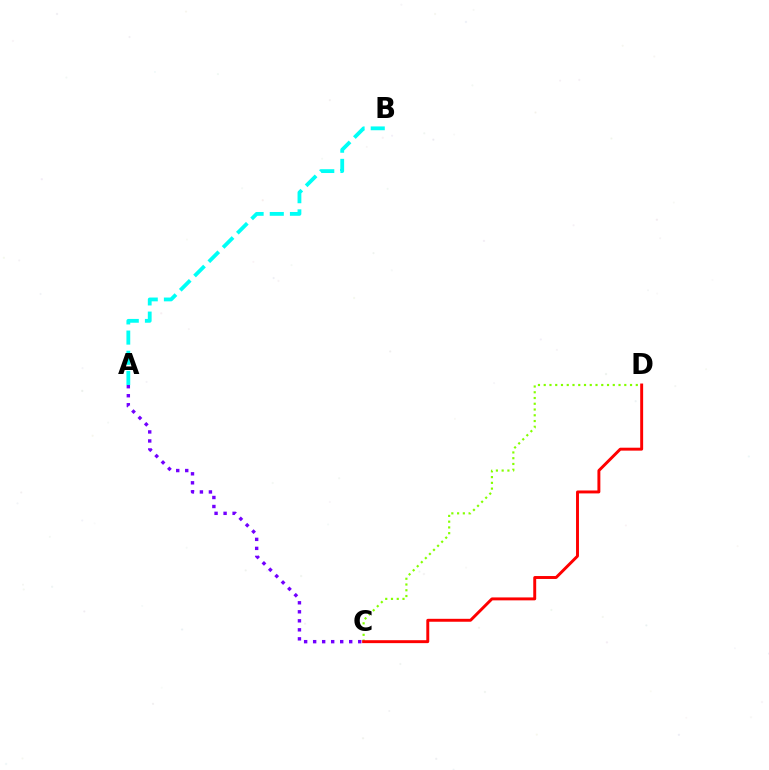{('C', 'D'): [{'color': '#84ff00', 'line_style': 'dotted', 'thickness': 1.56}, {'color': '#ff0000', 'line_style': 'solid', 'thickness': 2.11}], ('A', 'C'): [{'color': '#7200ff', 'line_style': 'dotted', 'thickness': 2.45}], ('A', 'B'): [{'color': '#00fff6', 'line_style': 'dashed', 'thickness': 2.74}]}